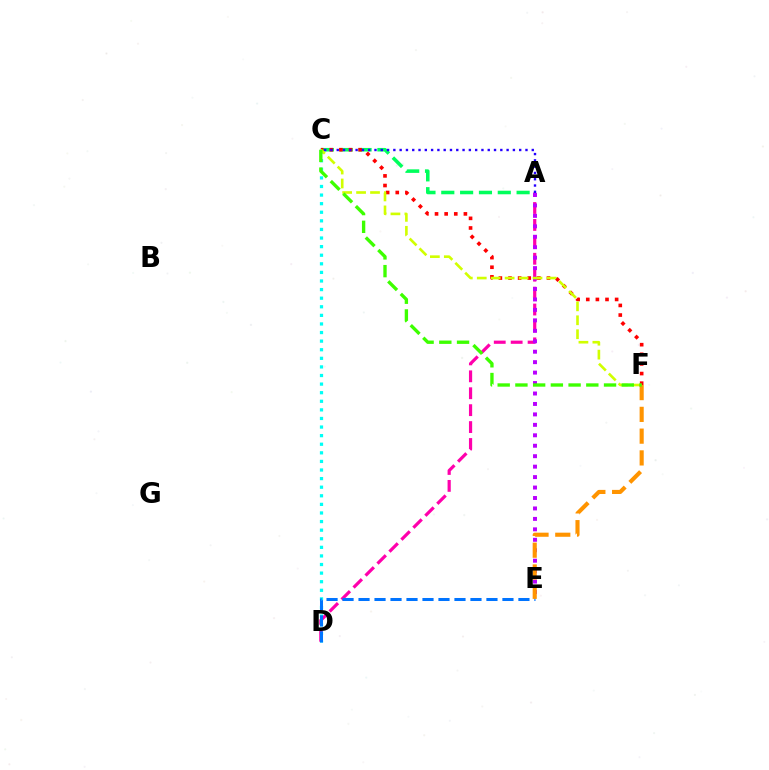{('C', 'D'): [{'color': '#00fff6', 'line_style': 'dotted', 'thickness': 2.33}], ('A', 'C'): [{'color': '#00ff5c', 'line_style': 'dashed', 'thickness': 2.56}, {'color': '#2500ff', 'line_style': 'dotted', 'thickness': 1.71}], ('C', 'F'): [{'color': '#ff0000', 'line_style': 'dotted', 'thickness': 2.61}, {'color': '#d1ff00', 'line_style': 'dashed', 'thickness': 1.89}, {'color': '#3dff00', 'line_style': 'dashed', 'thickness': 2.41}], ('A', 'D'): [{'color': '#ff00ac', 'line_style': 'dashed', 'thickness': 2.3}], ('A', 'E'): [{'color': '#b900ff', 'line_style': 'dotted', 'thickness': 2.84}], ('D', 'E'): [{'color': '#0074ff', 'line_style': 'dashed', 'thickness': 2.17}], ('E', 'F'): [{'color': '#ff9400', 'line_style': 'dashed', 'thickness': 2.96}]}